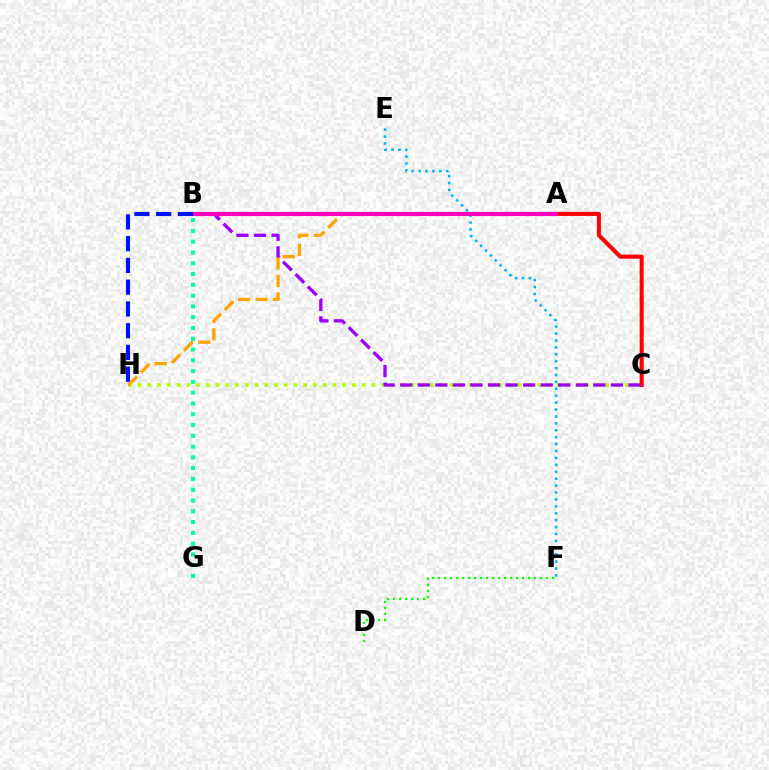{('E', 'F'): [{'color': '#00b5ff', 'line_style': 'dotted', 'thickness': 1.88}], ('C', 'H'): [{'color': '#b3ff00', 'line_style': 'dotted', 'thickness': 2.65}], ('D', 'F'): [{'color': '#08ff00', 'line_style': 'dotted', 'thickness': 1.63}], ('A', 'C'): [{'color': '#ff0000', 'line_style': 'solid', 'thickness': 2.93}], ('B', 'C'): [{'color': '#9b00ff', 'line_style': 'dashed', 'thickness': 2.39}], ('A', 'H'): [{'color': '#ffa500', 'line_style': 'dashed', 'thickness': 2.38}], ('A', 'B'): [{'color': '#ff00bd', 'line_style': 'solid', 'thickness': 2.96}], ('B', 'G'): [{'color': '#00ff9d', 'line_style': 'dotted', 'thickness': 2.93}], ('B', 'H'): [{'color': '#0010ff', 'line_style': 'dashed', 'thickness': 2.96}]}